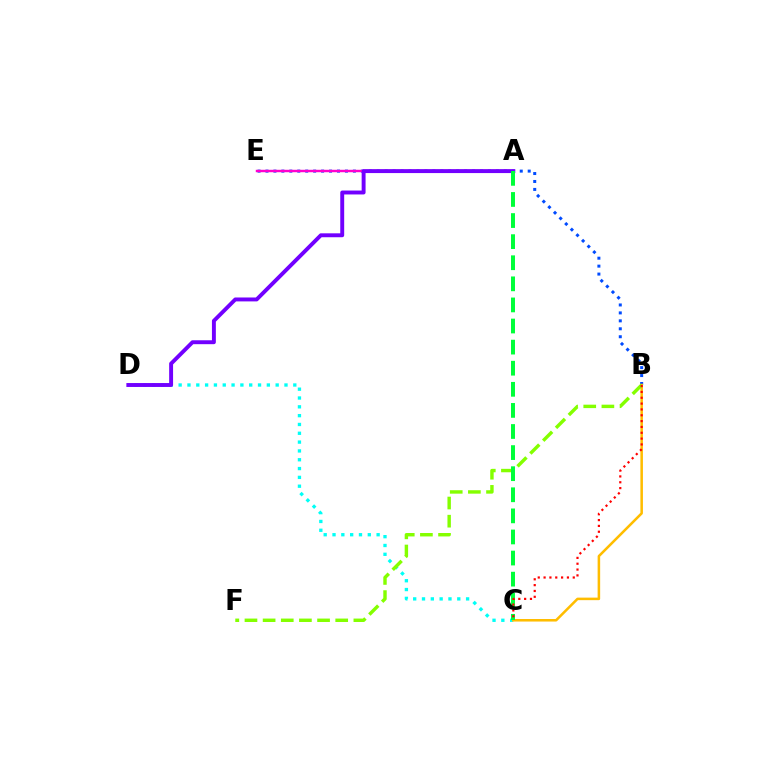{('C', 'D'): [{'color': '#00fff6', 'line_style': 'dotted', 'thickness': 2.4}], ('B', 'E'): [{'color': '#004bff', 'line_style': 'dotted', 'thickness': 2.16}], ('B', 'C'): [{'color': '#ffbd00', 'line_style': 'solid', 'thickness': 1.83}, {'color': '#ff0000', 'line_style': 'dotted', 'thickness': 1.59}], ('A', 'E'): [{'color': '#ff00cf', 'line_style': 'solid', 'thickness': 1.76}], ('A', 'D'): [{'color': '#7200ff', 'line_style': 'solid', 'thickness': 2.82}], ('B', 'F'): [{'color': '#84ff00', 'line_style': 'dashed', 'thickness': 2.47}], ('A', 'C'): [{'color': '#00ff39', 'line_style': 'dashed', 'thickness': 2.87}]}